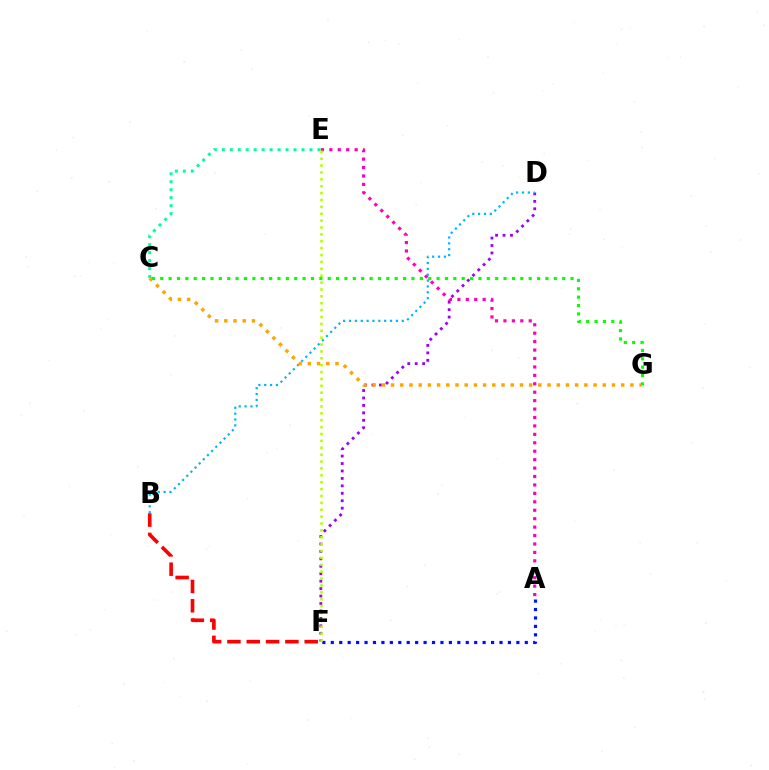{('C', 'E'): [{'color': '#00ff9d', 'line_style': 'dotted', 'thickness': 2.17}], ('D', 'F'): [{'color': '#9b00ff', 'line_style': 'dotted', 'thickness': 2.02}], ('A', 'E'): [{'color': '#ff00bd', 'line_style': 'dotted', 'thickness': 2.29}], ('B', 'D'): [{'color': '#00b5ff', 'line_style': 'dotted', 'thickness': 1.59}], ('A', 'F'): [{'color': '#0010ff', 'line_style': 'dotted', 'thickness': 2.29}], ('E', 'F'): [{'color': '#b3ff00', 'line_style': 'dotted', 'thickness': 1.87}], ('B', 'F'): [{'color': '#ff0000', 'line_style': 'dashed', 'thickness': 2.63}], ('C', 'G'): [{'color': '#ffa500', 'line_style': 'dotted', 'thickness': 2.5}, {'color': '#08ff00', 'line_style': 'dotted', 'thickness': 2.28}]}